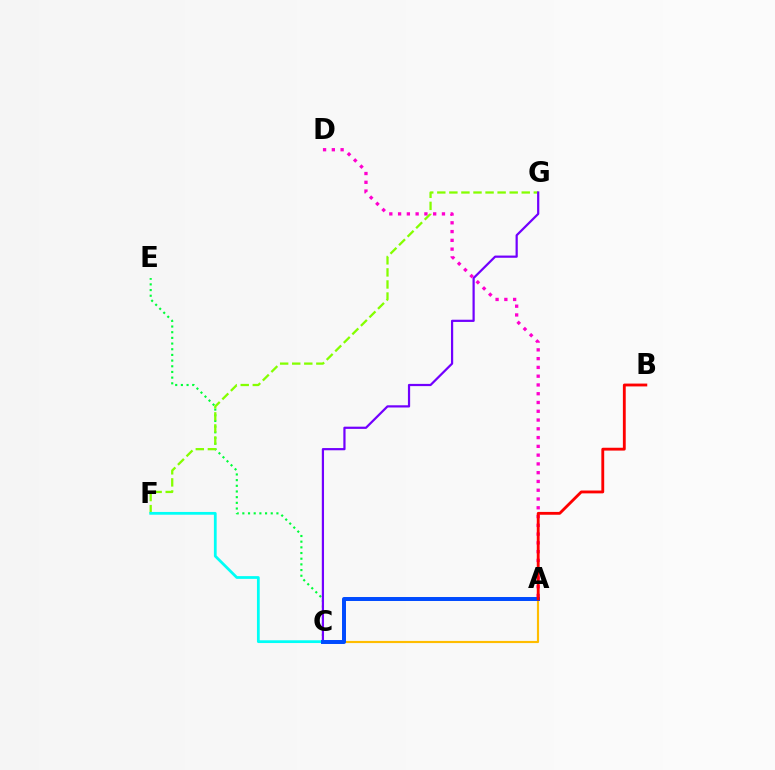{('C', 'E'): [{'color': '#00ff39', 'line_style': 'dotted', 'thickness': 1.54}], ('F', 'G'): [{'color': '#84ff00', 'line_style': 'dashed', 'thickness': 1.64}], ('A', 'C'): [{'color': '#ffbd00', 'line_style': 'solid', 'thickness': 1.55}, {'color': '#004bff', 'line_style': 'solid', 'thickness': 2.86}], ('C', 'G'): [{'color': '#7200ff', 'line_style': 'solid', 'thickness': 1.6}], ('C', 'F'): [{'color': '#00fff6', 'line_style': 'solid', 'thickness': 1.99}], ('A', 'D'): [{'color': '#ff00cf', 'line_style': 'dotted', 'thickness': 2.38}], ('A', 'B'): [{'color': '#ff0000', 'line_style': 'solid', 'thickness': 2.05}]}